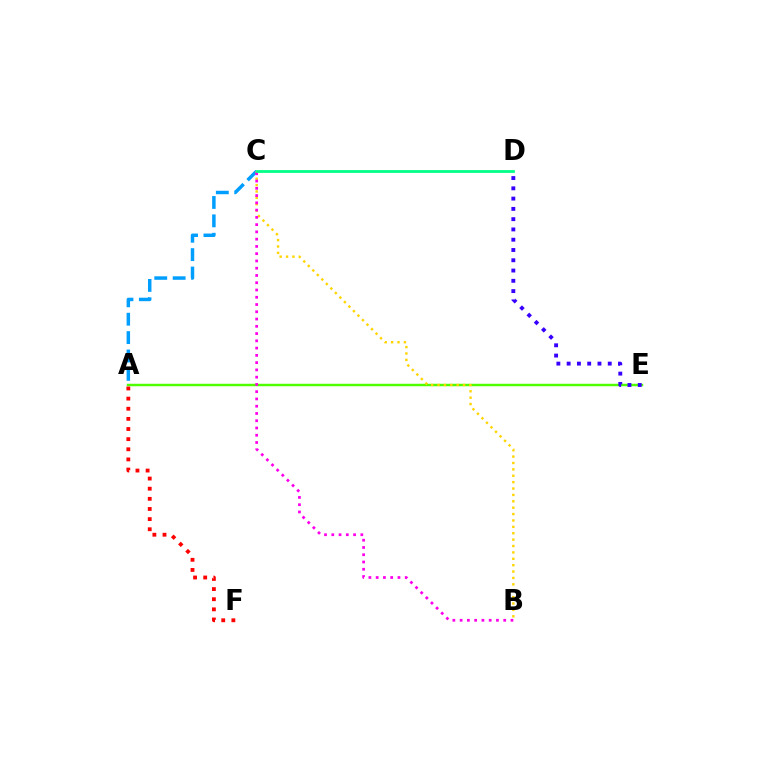{('A', 'E'): [{'color': '#4fff00', 'line_style': 'solid', 'thickness': 1.77}], ('D', 'E'): [{'color': '#3700ff', 'line_style': 'dotted', 'thickness': 2.79}], ('A', 'F'): [{'color': '#ff0000', 'line_style': 'dotted', 'thickness': 2.75}], ('A', 'C'): [{'color': '#009eff', 'line_style': 'dashed', 'thickness': 2.5}], ('B', 'C'): [{'color': '#ffd500', 'line_style': 'dotted', 'thickness': 1.74}, {'color': '#ff00ed', 'line_style': 'dotted', 'thickness': 1.97}], ('C', 'D'): [{'color': '#00ff86', 'line_style': 'solid', 'thickness': 2.0}]}